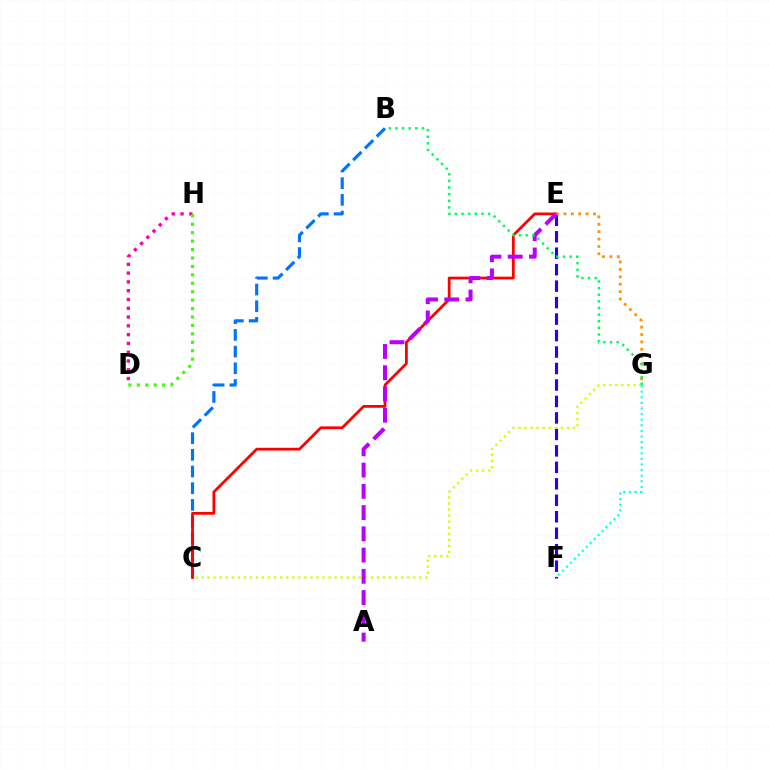{('B', 'C'): [{'color': '#0074ff', 'line_style': 'dashed', 'thickness': 2.27}], ('F', 'G'): [{'color': '#00fff6', 'line_style': 'dotted', 'thickness': 1.52}], ('C', 'E'): [{'color': '#ff0000', 'line_style': 'solid', 'thickness': 2.0}], ('E', 'F'): [{'color': '#2500ff', 'line_style': 'dashed', 'thickness': 2.24}], ('D', 'H'): [{'color': '#ff00ac', 'line_style': 'dotted', 'thickness': 2.39}, {'color': '#3dff00', 'line_style': 'dotted', 'thickness': 2.29}], ('E', 'G'): [{'color': '#ff9400', 'line_style': 'dotted', 'thickness': 2.01}], ('C', 'G'): [{'color': '#d1ff00', 'line_style': 'dotted', 'thickness': 1.64}], ('A', 'E'): [{'color': '#b900ff', 'line_style': 'dashed', 'thickness': 2.89}], ('B', 'G'): [{'color': '#00ff5c', 'line_style': 'dotted', 'thickness': 1.8}]}